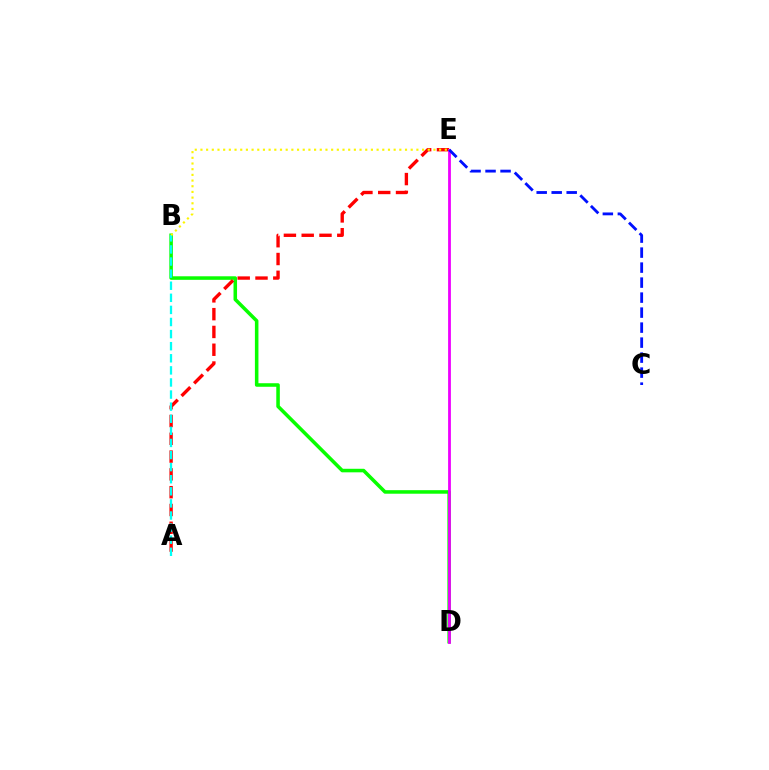{('B', 'D'): [{'color': '#08ff00', 'line_style': 'solid', 'thickness': 2.55}], ('A', 'E'): [{'color': '#ff0000', 'line_style': 'dashed', 'thickness': 2.42}], ('A', 'B'): [{'color': '#00fff6', 'line_style': 'dashed', 'thickness': 1.64}], ('B', 'E'): [{'color': '#fcf500', 'line_style': 'dotted', 'thickness': 1.54}], ('D', 'E'): [{'color': '#ee00ff', 'line_style': 'solid', 'thickness': 2.01}], ('C', 'E'): [{'color': '#0010ff', 'line_style': 'dashed', 'thickness': 2.04}]}